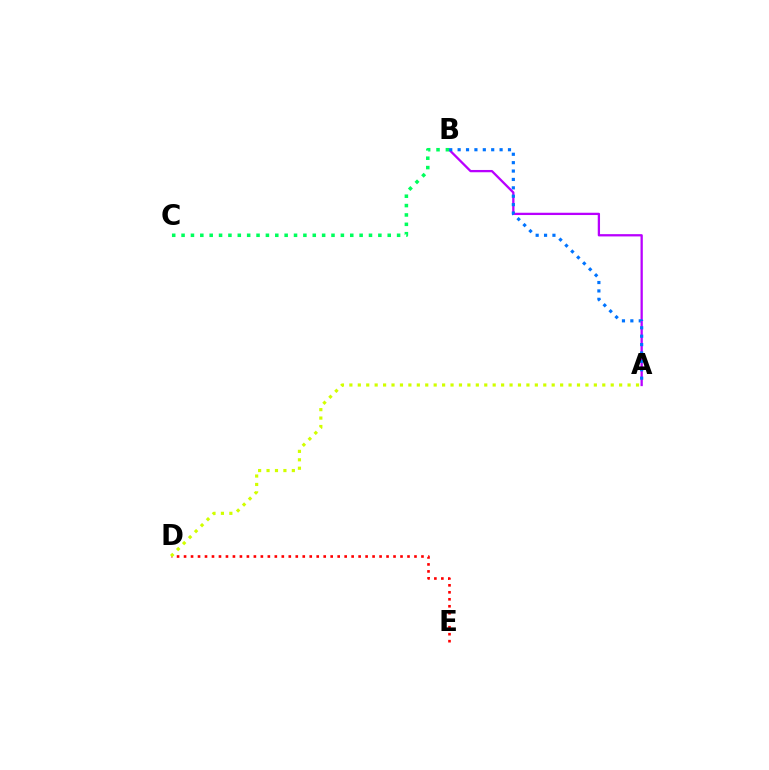{('A', 'B'): [{'color': '#b900ff', 'line_style': 'solid', 'thickness': 1.64}, {'color': '#0074ff', 'line_style': 'dotted', 'thickness': 2.28}], ('D', 'E'): [{'color': '#ff0000', 'line_style': 'dotted', 'thickness': 1.9}], ('A', 'D'): [{'color': '#d1ff00', 'line_style': 'dotted', 'thickness': 2.29}], ('B', 'C'): [{'color': '#00ff5c', 'line_style': 'dotted', 'thickness': 2.55}]}